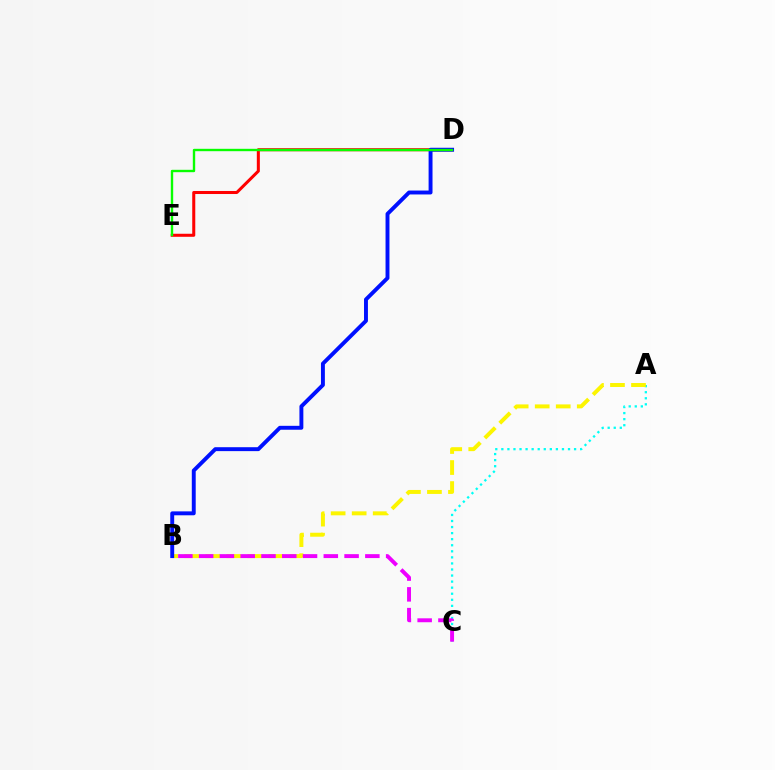{('A', 'C'): [{'color': '#00fff6', 'line_style': 'dotted', 'thickness': 1.65}], ('D', 'E'): [{'color': '#ff0000', 'line_style': 'solid', 'thickness': 2.19}, {'color': '#08ff00', 'line_style': 'solid', 'thickness': 1.72}], ('A', 'B'): [{'color': '#fcf500', 'line_style': 'dashed', 'thickness': 2.86}], ('B', 'D'): [{'color': '#0010ff', 'line_style': 'solid', 'thickness': 2.82}], ('B', 'C'): [{'color': '#ee00ff', 'line_style': 'dashed', 'thickness': 2.82}]}